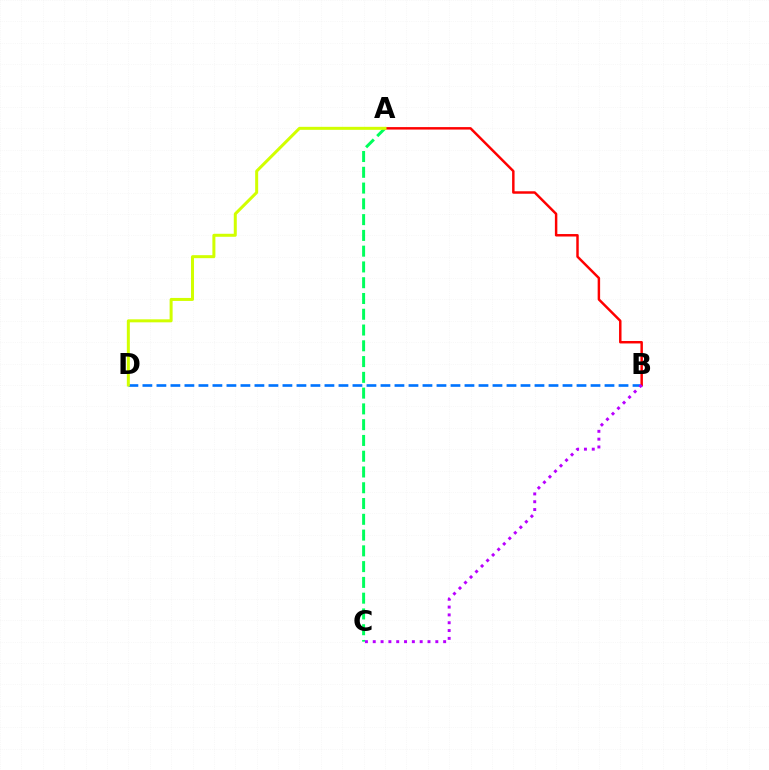{('B', 'D'): [{'color': '#0074ff', 'line_style': 'dashed', 'thickness': 1.9}], ('A', 'C'): [{'color': '#00ff5c', 'line_style': 'dashed', 'thickness': 2.14}], ('A', 'B'): [{'color': '#ff0000', 'line_style': 'solid', 'thickness': 1.77}], ('A', 'D'): [{'color': '#d1ff00', 'line_style': 'solid', 'thickness': 2.16}], ('B', 'C'): [{'color': '#b900ff', 'line_style': 'dotted', 'thickness': 2.13}]}